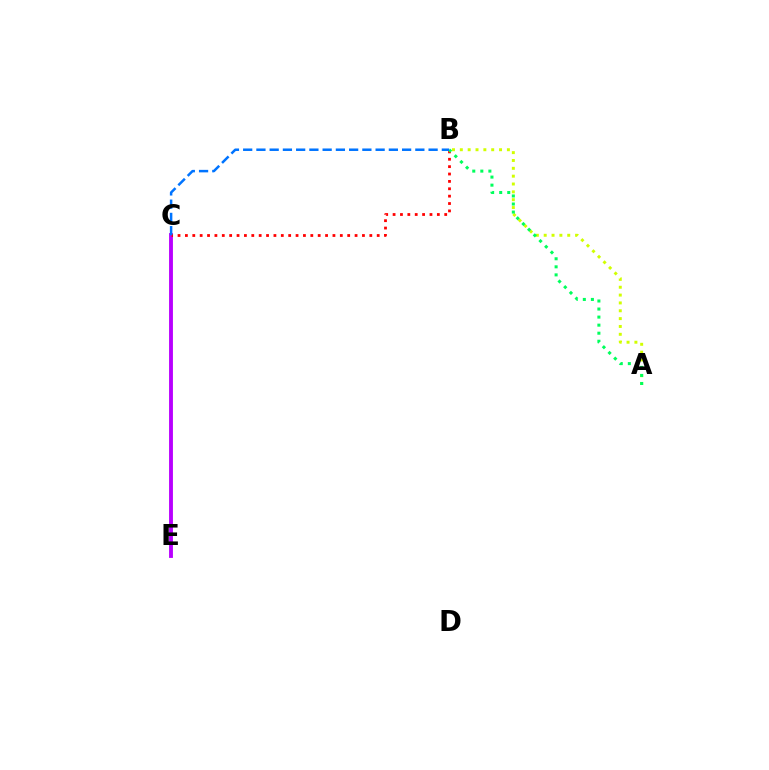{('A', 'B'): [{'color': '#d1ff00', 'line_style': 'dotted', 'thickness': 2.13}, {'color': '#00ff5c', 'line_style': 'dotted', 'thickness': 2.19}], ('C', 'E'): [{'color': '#b900ff', 'line_style': 'solid', 'thickness': 2.78}], ('B', 'C'): [{'color': '#ff0000', 'line_style': 'dotted', 'thickness': 2.0}, {'color': '#0074ff', 'line_style': 'dashed', 'thickness': 1.8}]}